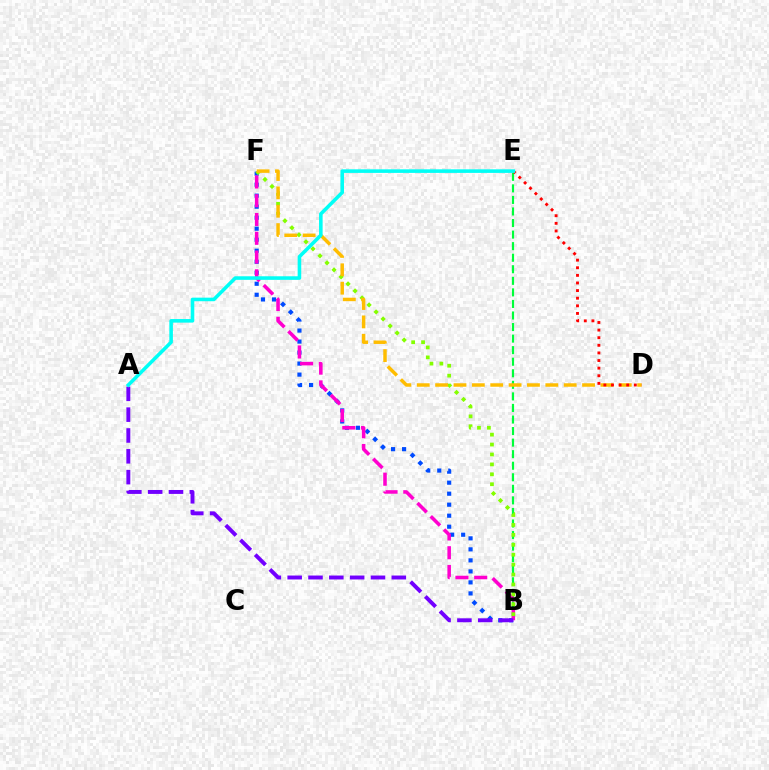{('B', 'F'): [{'color': '#004bff', 'line_style': 'dotted', 'thickness': 2.99}, {'color': '#ff00cf', 'line_style': 'dashed', 'thickness': 2.55}, {'color': '#84ff00', 'line_style': 'dotted', 'thickness': 2.69}], ('B', 'E'): [{'color': '#00ff39', 'line_style': 'dashed', 'thickness': 1.57}], ('A', 'B'): [{'color': '#7200ff', 'line_style': 'dashed', 'thickness': 2.83}], ('D', 'F'): [{'color': '#ffbd00', 'line_style': 'dashed', 'thickness': 2.5}], ('D', 'E'): [{'color': '#ff0000', 'line_style': 'dotted', 'thickness': 2.07}], ('A', 'E'): [{'color': '#00fff6', 'line_style': 'solid', 'thickness': 2.57}]}